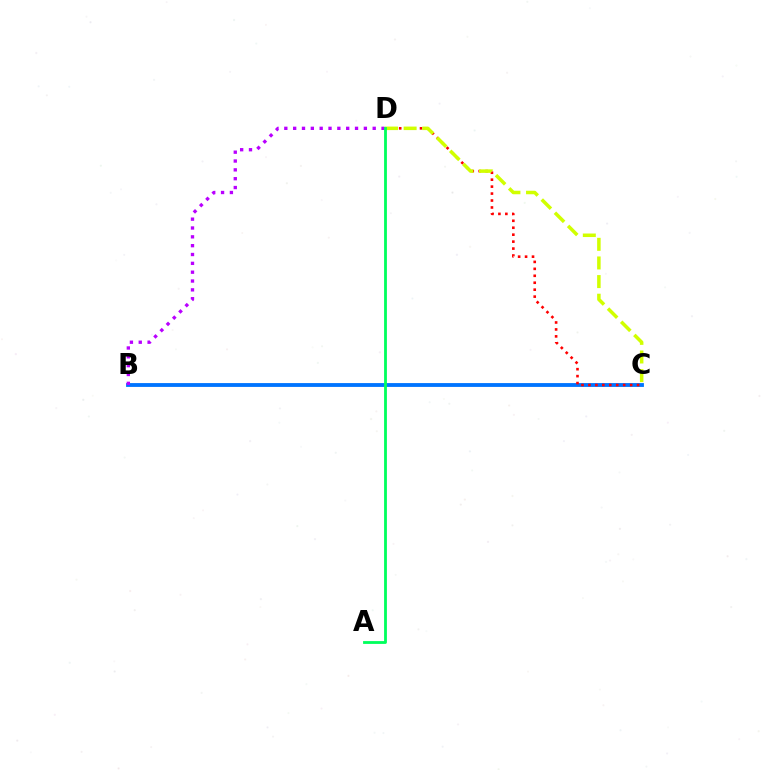{('B', 'C'): [{'color': '#0074ff', 'line_style': 'solid', 'thickness': 2.76}], ('C', 'D'): [{'color': '#ff0000', 'line_style': 'dotted', 'thickness': 1.89}, {'color': '#d1ff00', 'line_style': 'dashed', 'thickness': 2.53}], ('B', 'D'): [{'color': '#b900ff', 'line_style': 'dotted', 'thickness': 2.4}], ('A', 'D'): [{'color': '#00ff5c', 'line_style': 'solid', 'thickness': 2.02}]}